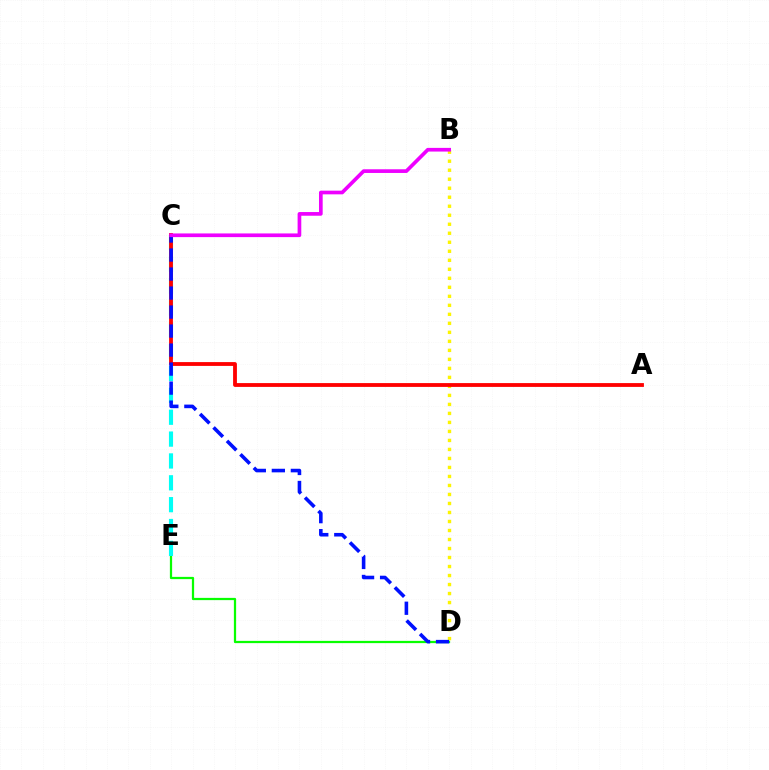{('D', 'E'): [{'color': '#08ff00', 'line_style': 'solid', 'thickness': 1.61}], ('C', 'E'): [{'color': '#00fff6', 'line_style': 'dashed', 'thickness': 2.97}], ('B', 'D'): [{'color': '#fcf500', 'line_style': 'dotted', 'thickness': 2.45}], ('A', 'C'): [{'color': '#ff0000', 'line_style': 'solid', 'thickness': 2.75}], ('C', 'D'): [{'color': '#0010ff', 'line_style': 'dashed', 'thickness': 2.58}], ('B', 'C'): [{'color': '#ee00ff', 'line_style': 'solid', 'thickness': 2.65}]}